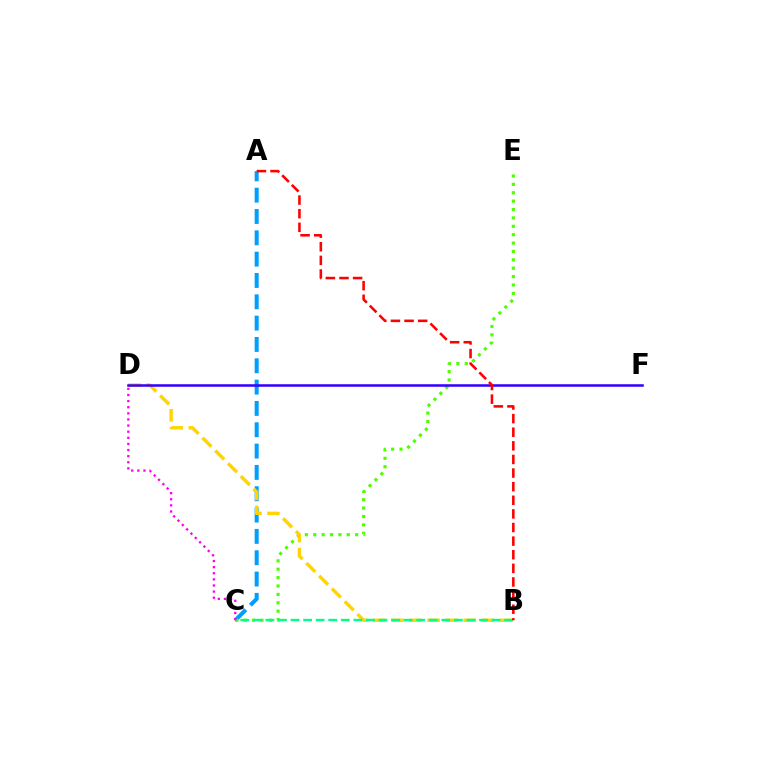{('A', 'C'): [{'color': '#009eff', 'line_style': 'dashed', 'thickness': 2.9}], ('C', 'E'): [{'color': '#4fff00', 'line_style': 'dotted', 'thickness': 2.28}], ('B', 'D'): [{'color': '#ffd500', 'line_style': 'dashed', 'thickness': 2.46}], ('D', 'F'): [{'color': '#3700ff', 'line_style': 'solid', 'thickness': 1.83}], ('B', 'C'): [{'color': '#00ff86', 'line_style': 'dashed', 'thickness': 1.71}], ('A', 'B'): [{'color': '#ff0000', 'line_style': 'dashed', 'thickness': 1.85}], ('C', 'D'): [{'color': '#ff00ed', 'line_style': 'dotted', 'thickness': 1.66}]}